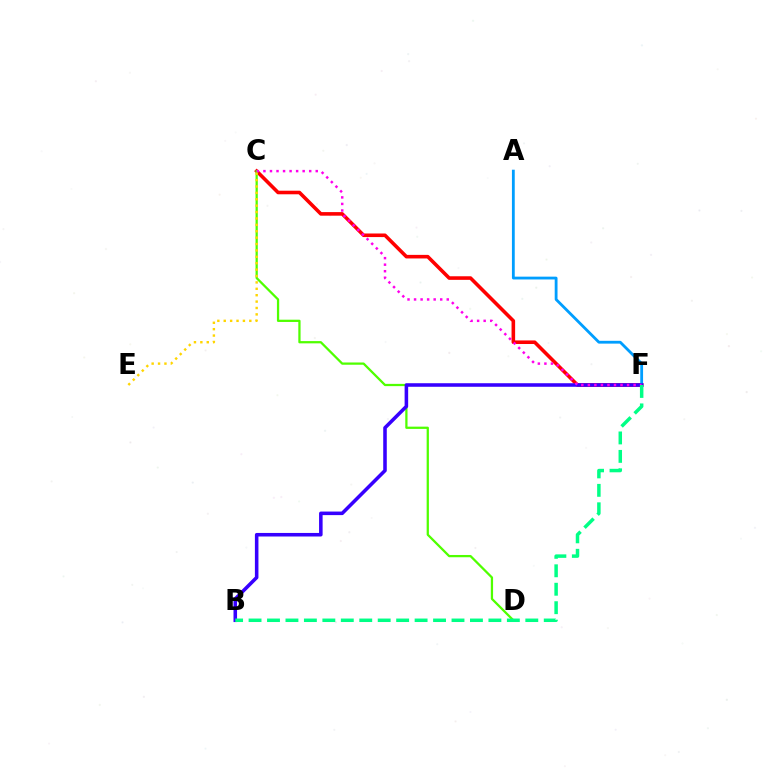{('C', 'F'): [{'color': '#ff0000', 'line_style': 'solid', 'thickness': 2.58}, {'color': '#ff00ed', 'line_style': 'dotted', 'thickness': 1.78}], ('A', 'F'): [{'color': '#009eff', 'line_style': 'solid', 'thickness': 2.02}], ('C', 'D'): [{'color': '#4fff00', 'line_style': 'solid', 'thickness': 1.63}], ('C', 'E'): [{'color': '#ffd500', 'line_style': 'dotted', 'thickness': 1.74}], ('B', 'F'): [{'color': '#3700ff', 'line_style': 'solid', 'thickness': 2.56}, {'color': '#00ff86', 'line_style': 'dashed', 'thickness': 2.51}]}